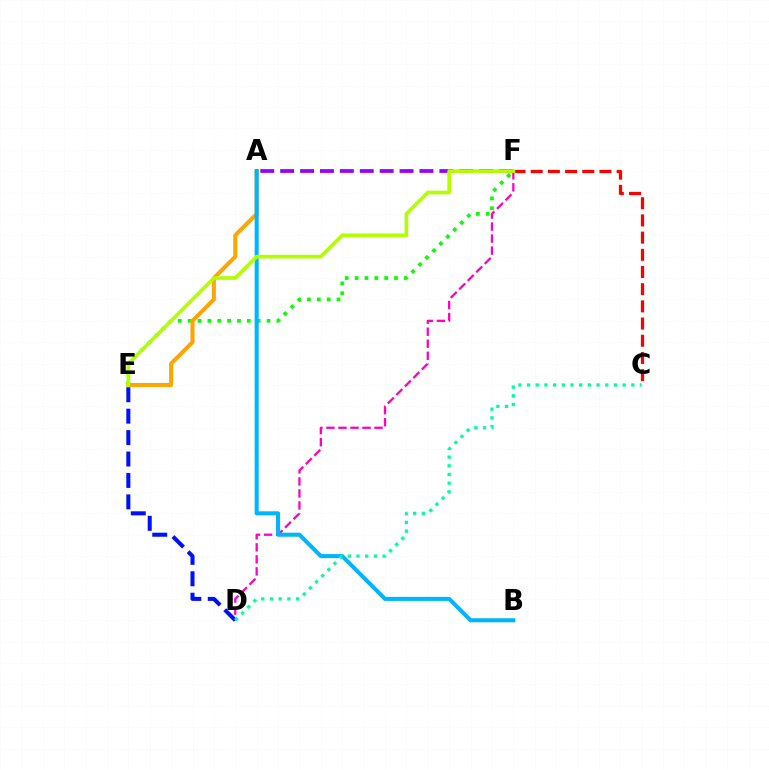{('E', 'F'): [{'color': '#08ff00', 'line_style': 'dotted', 'thickness': 2.68}, {'color': '#b3ff00', 'line_style': 'solid', 'thickness': 2.64}], ('D', 'F'): [{'color': '#ff00bd', 'line_style': 'dashed', 'thickness': 1.63}], ('A', 'E'): [{'color': '#ffa500', 'line_style': 'solid', 'thickness': 2.9}], ('C', 'F'): [{'color': '#ff0000', 'line_style': 'dashed', 'thickness': 2.34}], ('A', 'B'): [{'color': '#00b5ff', 'line_style': 'solid', 'thickness': 2.91}], ('D', 'E'): [{'color': '#0010ff', 'line_style': 'dashed', 'thickness': 2.91}], ('A', 'F'): [{'color': '#9b00ff', 'line_style': 'dashed', 'thickness': 2.7}], ('C', 'D'): [{'color': '#00ff9d', 'line_style': 'dotted', 'thickness': 2.36}]}